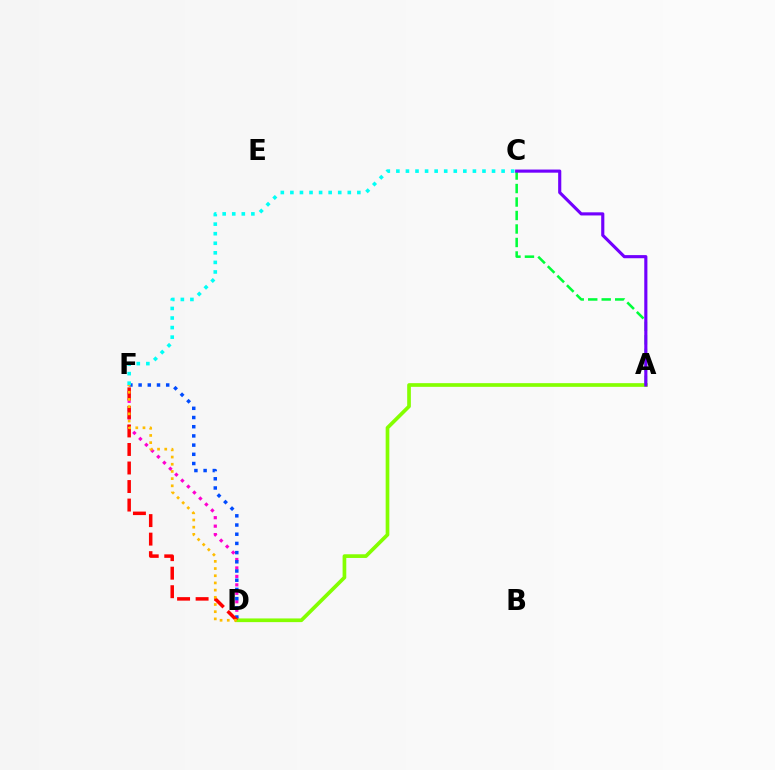{('D', 'F'): [{'color': '#ff00cf', 'line_style': 'dotted', 'thickness': 2.3}, {'color': '#004bff', 'line_style': 'dotted', 'thickness': 2.5}, {'color': '#ff0000', 'line_style': 'dashed', 'thickness': 2.52}, {'color': '#ffbd00', 'line_style': 'dotted', 'thickness': 1.95}], ('A', 'D'): [{'color': '#84ff00', 'line_style': 'solid', 'thickness': 2.65}], ('C', 'F'): [{'color': '#00fff6', 'line_style': 'dotted', 'thickness': 2.6}], ('A', 'C'): [{'color': '#00ff39', 'line_style': 'dashed', 'thickness': 1.83}, {'color': '#7200ff', 'line_style': 'solid', 'thickness': 2.26}]}